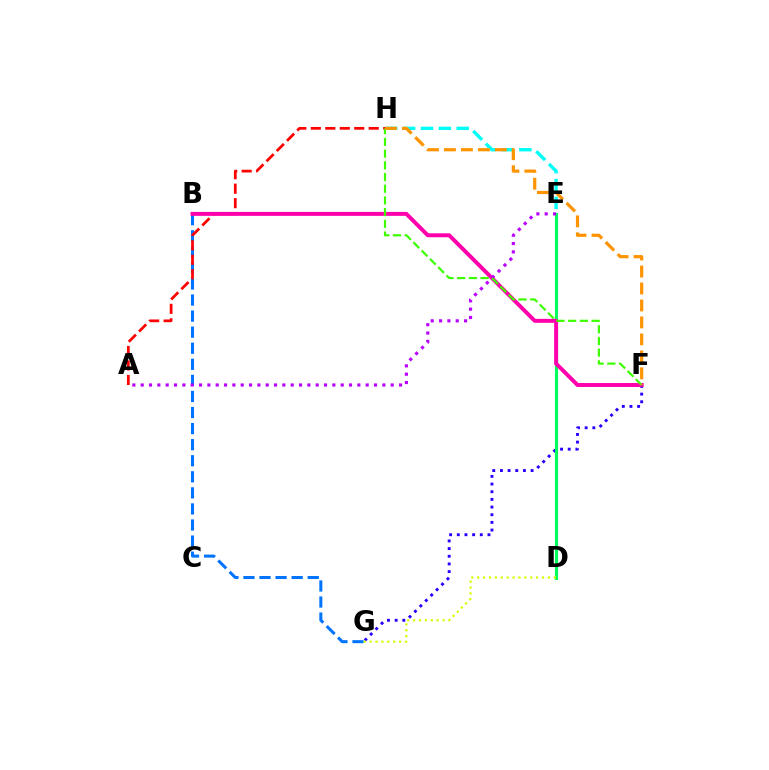{('E', 'H'): [{'color': '#00fff6', 'line_style': 'dashed', 'thickness': 2.43}], ('B', 'G'): [{'color': '#0074ff', 'line_style': 'dashed', 'thickness': 2.18}], ('F', 'G'): [{'color': '#2500ff', 'line_style': 'dotted', 'thickness': 2.08}], ('D', 'E'): [{'color': '#00ff5c', 'line_style': 'solid', 'thickness': 2.23}], ('A', 'H'): [{'color': '#ff0000', 'line_style': 'dashed', 'thickness': 1.97}], ('D', 'G'): [{'color': '#d1ff00', 'line_style': 'dotted', 'thickness': 1.6}], ('B', 'F'): [{'color': '#ff00ac', 'line_style': 'solid', 'thickness': 2.84}], ('A', 'E'): [{'color': '#b900ff', 'line_style': 'dotted', 'thickness': 2.26}], ('F', 'H'): [{'color': '#3dff00', 'line_style': 'dashed', 'thickness': 1.59}, {'color': '#ff9400', 'line_style': 'dashed', 'thickness': 2.31}]}